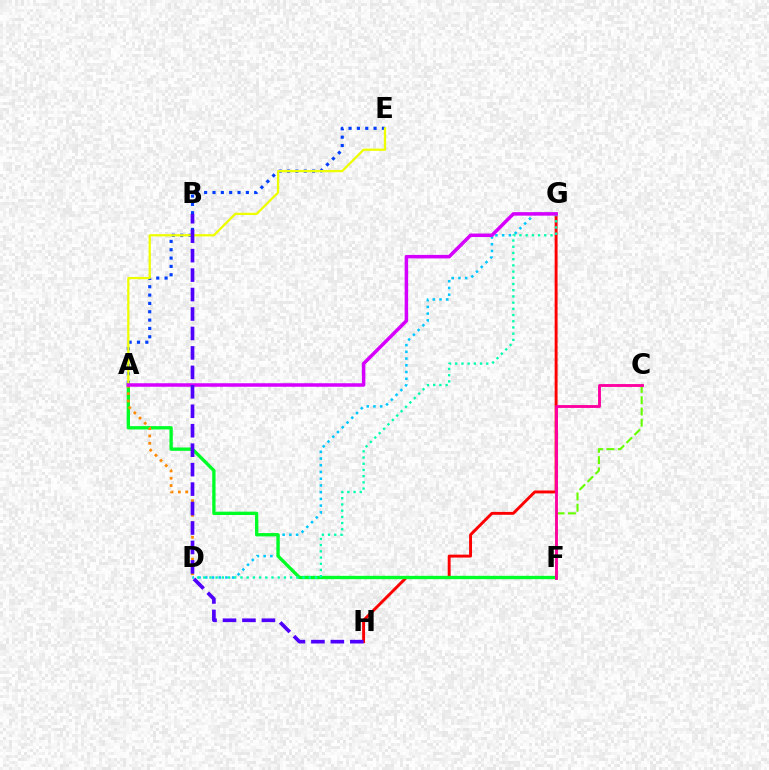{('G', 'H'): [{'color': '#ff0000', 'line_style': 'solid', 'thickness': 2.1}], ('D', 'G'): [{'color': '#00c7ff', 'line_style': 'dotted', 'thickness': 1.83}, {'color': '#00ffaf', 'line_style': 'dotted', 'thickness': 1.69}], ('A', 'E'): [{'color': '#003fff', 'line_style': 'dotted', 'thickness': 2.27}, {'color': '#eeff00', 'line_style': 'solid', 'thickness': 1.64}], ('A', 'F'): [{'color': '#00ff27', 'line_style': 'solid', 'thickness': 2.4}], ('A', 'D'): [{'color': '#ff8800', 'line_style': 'dotted', 'thickness': 1.99}], ('C', 'F'): [{'color': '#66ff00', 'line_style': 'dashed', 'thickness': 1.53}, {'color': '#ff00a0', 'line_style': 'solid', 'thickness': 2.07}], ('A', 'G'): [{'color': '#d600ff', 'line_style': 'solid', 'thickness': 2.53}], ('B', 'H'): [{'color': '#4f00ff', 'line_style': 'dashed', 'thickness': 2.64}]}